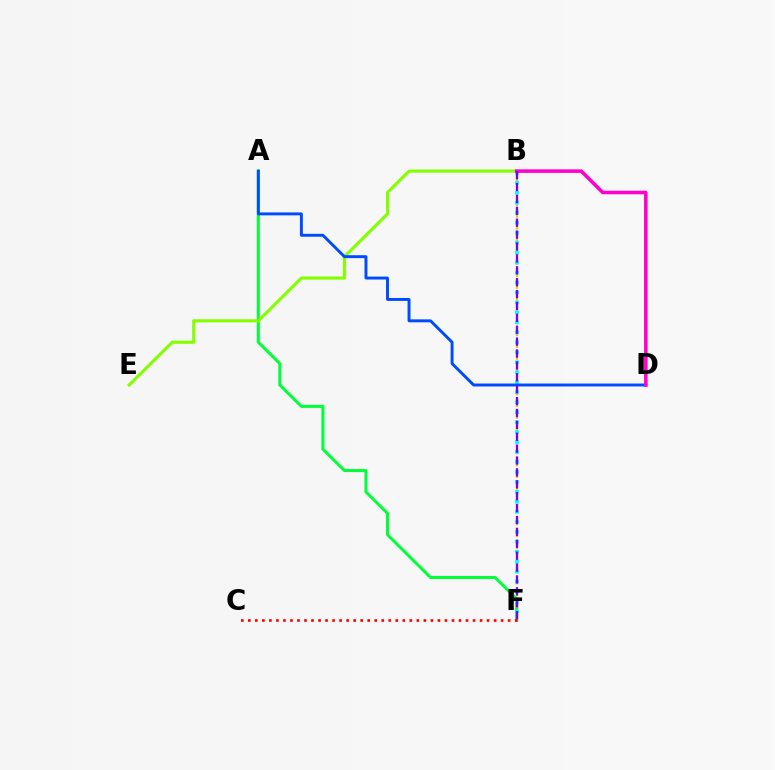{('A', 'F'): [{'color': '#00ff39', 'line_style': 'solid', 'thickness': 2.17}], ('B', 'F'): [{'color': '#ffbd00', 'line_style': 'dashed', 'thickness': 1.61}, {'color': '#00fff6', 'line_style': 'dotted', 'thickness': 2.71}, {'color': '#7200ff', 'line_style': 'dashed', 'thickness': 1.62}], ('B', 'E'): [{'color': '#84ff00', 'line_style': 'solid', 'thickness': 2.25}], ('C', 'F'): [{'color': '#ff0000', 'line_style': 'dotted', 'thickness': 1.91}], ('A', 'D'): [{'color': '#004bff', 'line_style': 'solid', 'thickness': 2.11}], ('B', 'D'): [{'color': '#ff00cf', 'line_style': 'solid', 'thickness': 2.57}]}